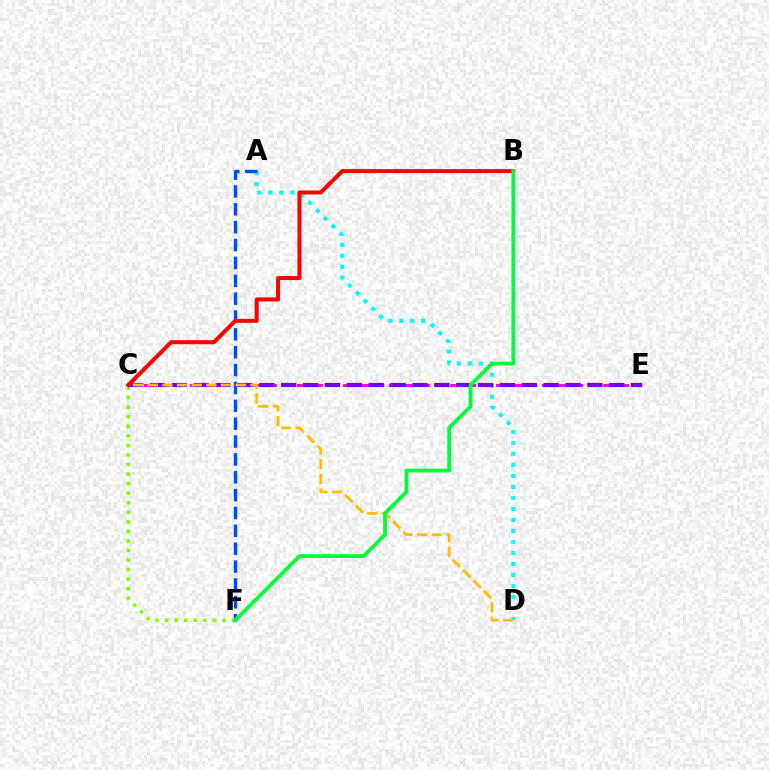{('A', 'D'): [{'color': '#00fff6', 'line_style': 'dotted', 'thickness': 2.99}], ('A', 'F'): [{'color': '#004bff', 'line_style': 'dashed', 'thickness': 2.43}], ('C', 'E'): [{'color': '#ff00cf', 'line_style': 'dashed', 'thickness': 2.08}, {'color': '#7200ff', 'line_style': 'dashed', 'thickness': 2.97}], ('C', 'F'): [{'color': '#84ff00', 'line_style': 'dotted', 'thickness': 2.6}], ('C', 'D'): [{'color': '#ffbd00', 'line_style': 'dashed', 'thickness': 1.99}], ('B', 'C'): [{'color': '#ff0000', 'line_style': 'solid', 'thickness': 2.88}], ('B', 'F'): [{'color': '#00ff39', 'line_style': 'solid', 'thickness': 2.71}]}